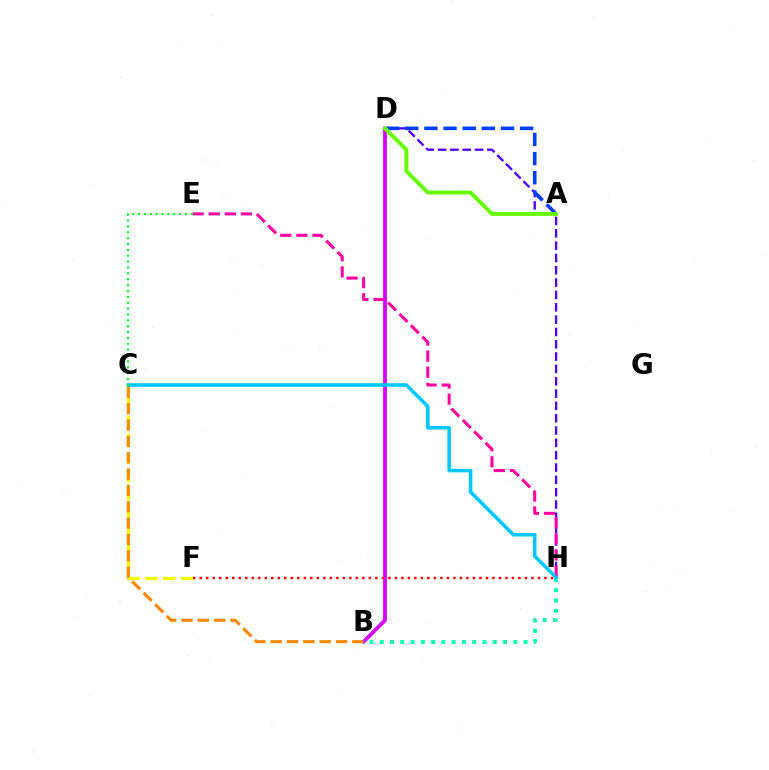{('D', 'H'): [{'color': '#4f00ff', 'line_style': 'dashed', 'thickness': 1.67}], ('C', 'F'): [{'color': '#eeff00', 'line_style': 'dashed', 'thickness': 2.43}], ('E', 'H'): [{'color': '#ff00a0', 'line_style': 'dashed', 'thickness': 2.19}], ('B', 'H'): [{'color': '#00ffaf', 'line_style': 'dotted', 'thickness': 2.79}], ('A', 'D'): [{'color': '#003fff', 'line_style': 'dashed', 'thickness': 2.6}, {'color': '#66ff00', 'line_style': 'solid', 'thickness': 2.84}], ('B', 'D'): [{'color': '#d600ff', 'line_style': 'solid', 'thickness': 2.71}], ('C', 'H'): [{'color': '#00c7ff', 'line_style': 'solid', 'thickness': 2.57}], ('B', 'C'): [{'color': '#ff8800', 'line_style': 'dashed', 'thickness': 2.22}], ('F', 'H'): [{'color': '#ff0000', 'line_style': 'dotted', 'thickness': 1.77}], ('C', 'E'): [{'color': '#00ff27', 'line_style': 'dotted', 'thickness': 1.59}]}